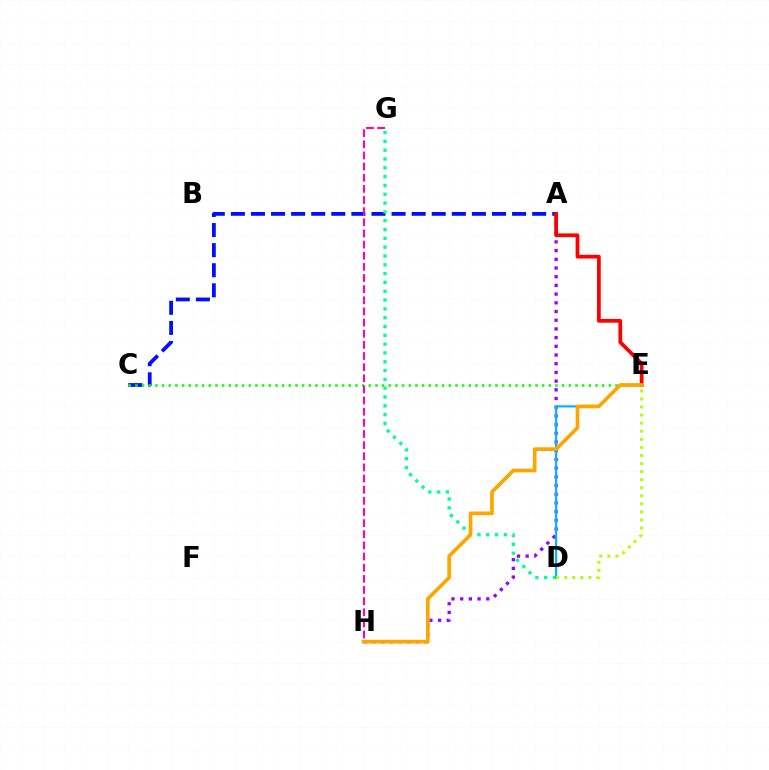{('A', 'C'): [{'color': '#0010ff', 'line_style': 'dashed', 'thickness': 2.73}], ('D', 'G'): [{'color': '#00ff9d', 'line_style': 'dotted', 'thickness': 2.4}], ('A', 'H'): [{'color': '#9b00ff', 'line_style': 'dotted', 'thickness': 2.36}], ('A', 'E'): [{'color': '#ff0000', 'line_style': 'solid', 'thickness': 2.7}], ('C', 'E'): [{'color': '#08ff00', 'line_style': 'dotted', 'thickness': 1.81}], ('D', 'E'): [{'color': '#00b5ff', 'line_style': 'solid', 'thickness': 1.58}, {'color': '#b3ff00', 'line_style': 'dotted', 'thickness': 2.19}], ('G', 'H'): [{'color': '#ff00bd', 'line_style': 'dashed', 'thickness': 1.51}], ('E', 'H'): [{'color': '#ffa500', 'line_style': 'solid', 'thickness': 2.65}]}